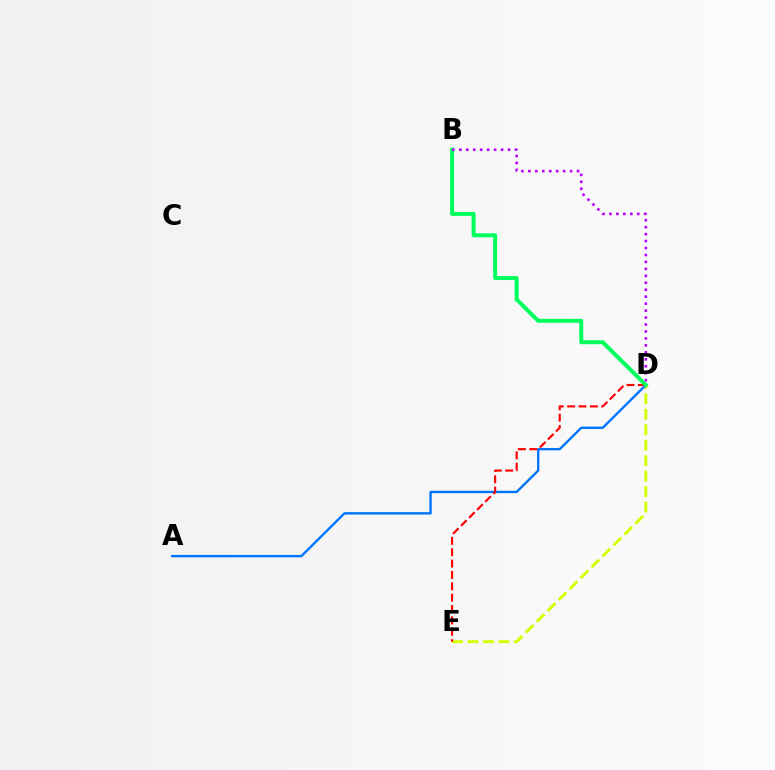{('D', 'E'): [{'color': '#d1ff00', 'line_style': 'dashed', 'thickness': 2.1}, {'color': '#ff0000', 'line_style': 'dashed', 'thickness': 1.54}], ('A', 'D'): [{'color': '#0074ff', 'line_style': 'solid', 'thickness': 1.7}], ('B', 'D'): [{'color': '#00ff5c', 'line_style': 'solid', 'thickness': 2.87}, {'color': '#b900ff', 'line_style': 'dotted', 'thickness': 1.89}]}